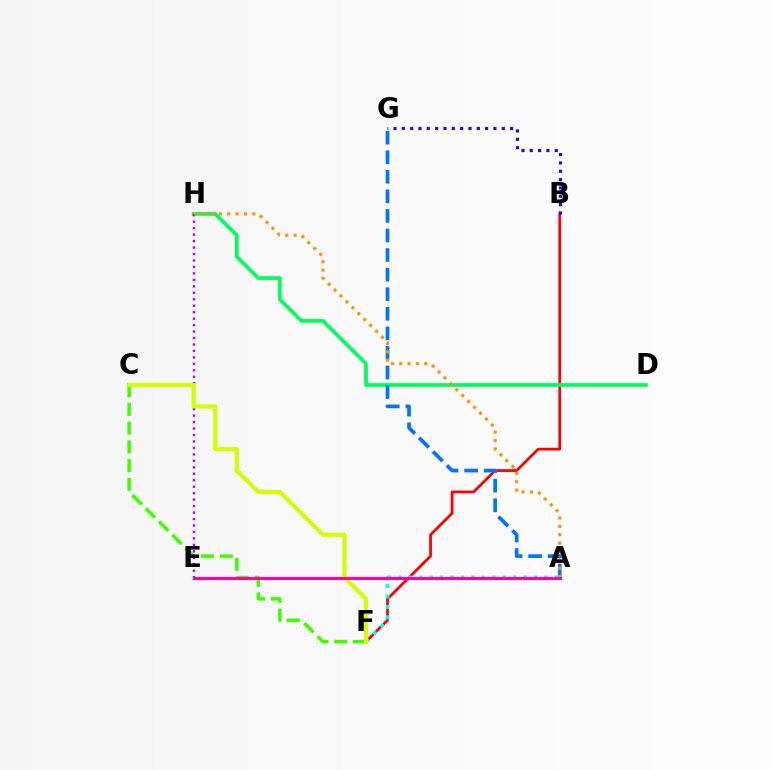{('B', 'F'): [{'color': '#ff0000', 'line_style': 'solid', 'thickness': 1.98}], ('D', 'H'): [{'color': '#00ff5c', 'line_style': 'solid', 'thickness': 2.69}], ('B', 'G'): [{'color': '#2500ff', 'line_style': 'dotted', 'thickness': 2.26}], ('A', 'G'): [{'color': '#0074ff', 'line_style': 'dashed', 'thickness': 2.66}], ('A', 'F'): [{'color': '#00fff6', 'line_style': 'dotted', 'thickness': 2.84}], ('E', 'H'): [{'color': '#b900ff', 'line_style': 'dotted', 'thickness': 1.76}], ('C', 'F'): [{'color': '#3dff00', 'line_style': 'dashed', 'thickness': 2.55}, {'color': '#d1ff00', 'line_style': 'solid', 'thickness': 2.98}], ('A', 'H'): [{'color': '#ff9400', 'line_style': 'dotted', 'thickness': 2.27}], ('A', 'E'): [{'color': '#ff00ac', 'line_style': 'solid', 'thickness': 2.19}]}